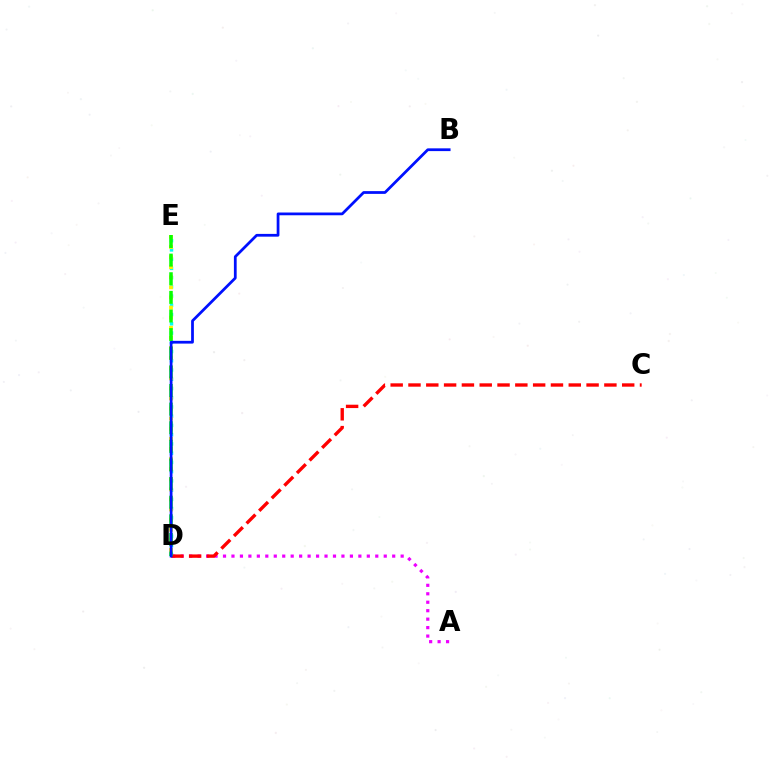{('D', 'E'): [{'color': '#00fff6', 'line_style': 'dotted', 'thickness': 2.51}, {'color': '#fcf500', 'line_style': 'dotted', 'thickness': 2.74}, {'color': '#08ff00', 'line_style': 'dashed', 'thickness': 2.53}], ('A', 'D'): [{'color': '#ee00ff', 'line_style': 'dotted', 'thickness': 2.3}], ('C', 'D'): [{'color': '#ff0000', 'line_style': 'dashed', 'thickness': 2.42}], ('B', 'D'): [{'color': '#0010ff', 'line_style': 'solid', 'thickness': 1.98}]}